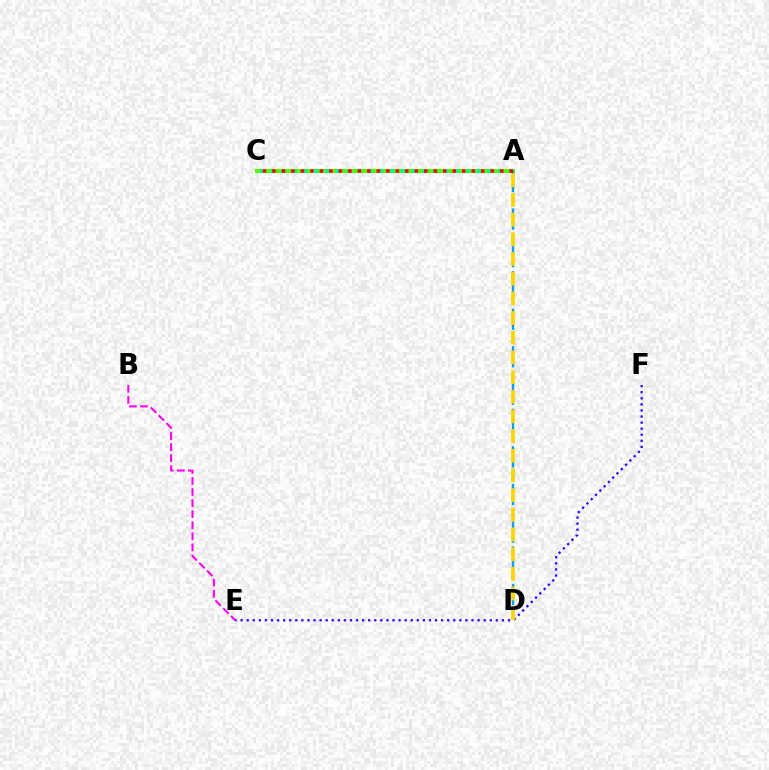{('B', 'E'): [{'color': '#ff00ed', 'line_style': 'dashed', 'thickness': 1.5}], ('A', 'C'): [{'color': '#4fff00', 'line_style': 'solid', 'thickness': 2.88}, {'color': '#00ff86', 'line_style': 'dotted', 'thickness': 2.94}, {'color': '#ff0000', 'line_style': 'dotted', 'thickness': 2.58}], ('E', 'F'): [{'color': '#3700ff', 'line_style': 'dotted', 'thickness': 1.65}], ('A', 'D'): [{'color': '#009eff', 'line_style': 'dashed', 'thickness': 1.7}, {'color': '#ffd500', 'line_style': 'dashed', 'thickness': 2.67}]}